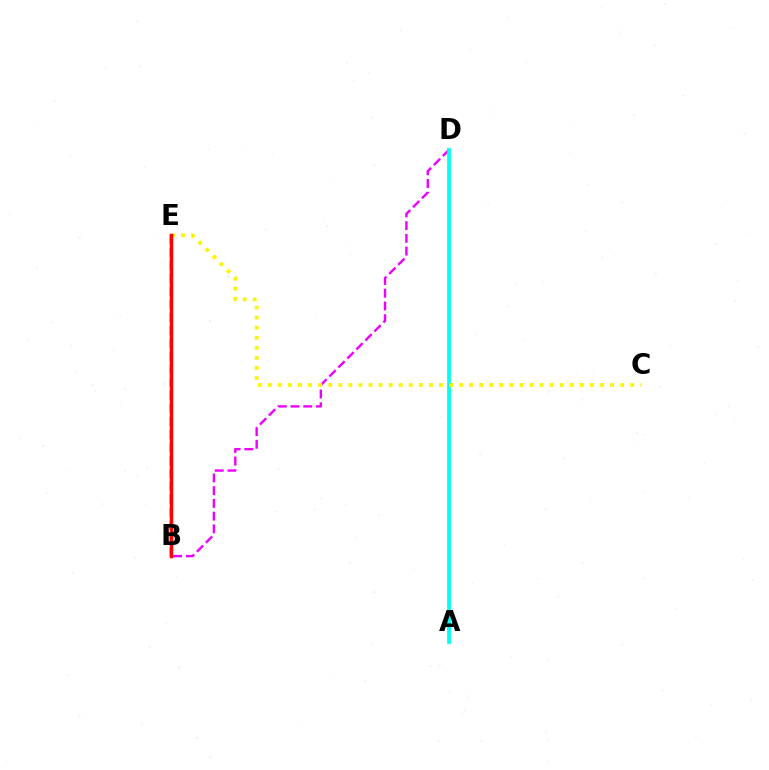{('B', 'D'): [{'color': '#ee00ff', 'line_style': 'dashed', 'thickness': 1.73}], ('B', 'E'): [{'color': '#0010ff', 'line_style': 'dashed', 'thickness': 1.77}, {'color': '#08ff00', 'line_style': 'dashed', 'thickness': 1.53}, {'color': '#ff0000', 'line_style': 'solid', 'thickness': 2.5}], ('A', 'D'): [{'color': '#00fff6', 'line_style': 'solid', 'thickness': 2.73}], ('C', 'E'): [{'color': '#fcf500', 'line_style': 'dotted', 'thickness': 2.74}]}